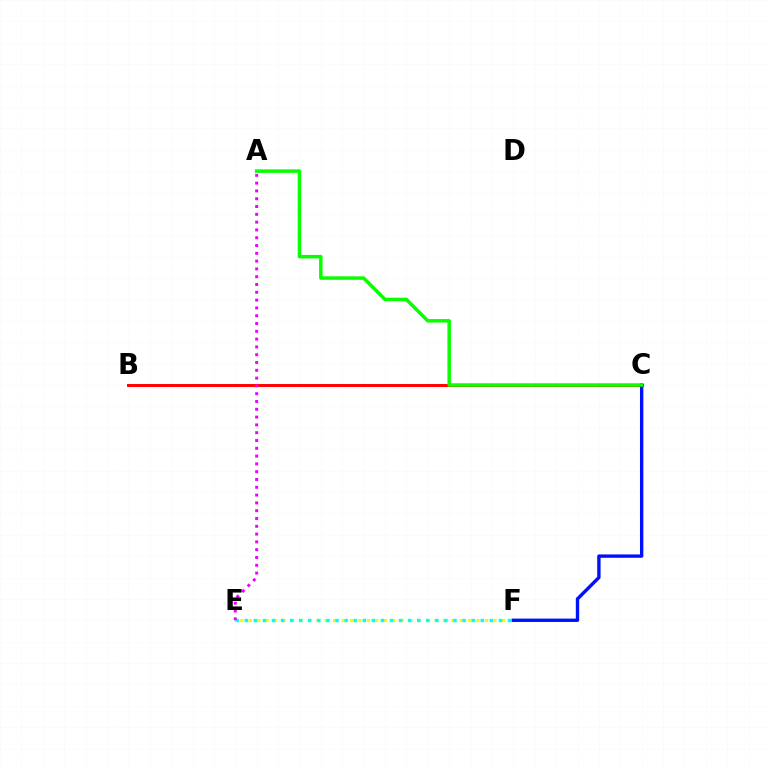{('E', 'F'): [{'color': '#fcf500', 'line_style': 'dotted', 'thickness': 2.29}, {'color': '#00fff6', 'line_style': 'dotted', 'thickness': 2.47}], ('B', 'C'): [{'color': '#ff0000', 'line_style': 'solid', 'thickness': 2.11}], ('C', 'F'): [{'color': '#0010ff', 'line_style': 'solid', 'thickness': 2.42}], ('A', 'C'): [{'color': '#08ff00', 'line_style': 'solid', 'thickness': 2.52}], ('A', 'E'): [{'color': '#ee00ff', 'line_style': 'dotted', 'thickness': 2.12}]}